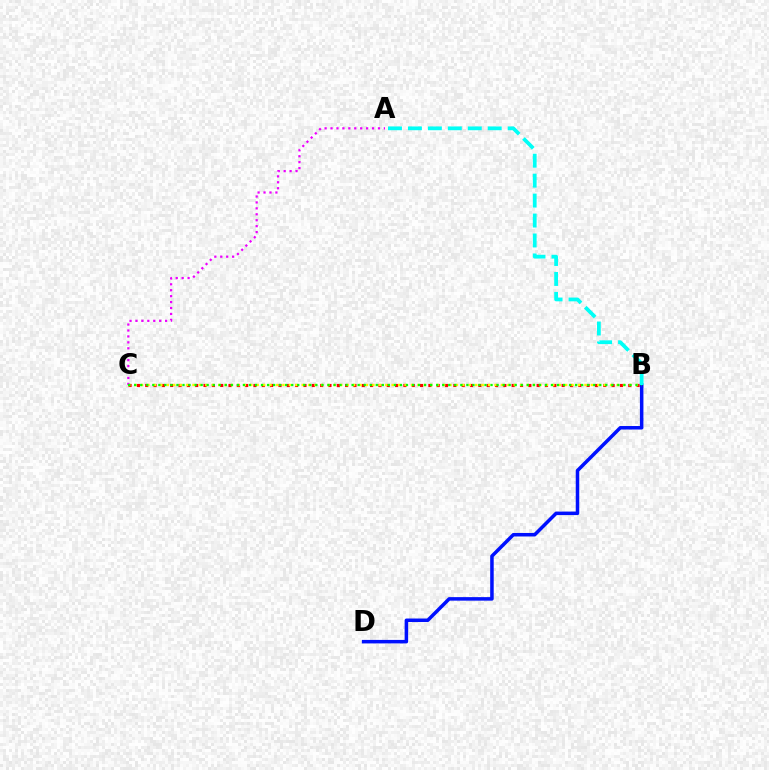{('B', 'C'): [{'color': '#ff0000', 'line_style': 'dotted', 'thickness': 2.26}, {'color': '#fcf500', 'line_style': 'dotted', 'thickness': 1.75}, {'color': '#08ff00', 'line_style': 'dotted', 'thickness': 1.64}], ('B', 'D'): [{'color': '#0010ff', 'line_style': 'solid', 'thickness': 2.53}], ('A', 'C'): [{'color': '#ee00ff', 'line_style': 'dotted', 'thickness': 1.61}], ('A', 'B'): [{'color': '#00fff6', 'line_style': 'dashed', 'thickness': 2.71}]}